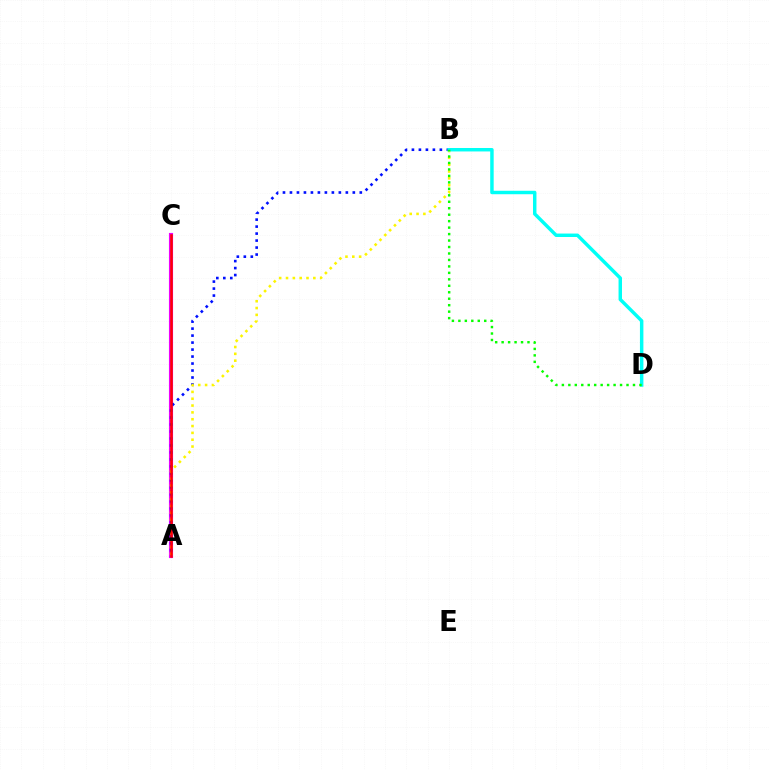{('A', 'C'): [{'color': '#ee00ff', 'line_style': 'solid', 'thickness': 2.97}, {'color': '#ff0000', 'line_style': 'solid', 'thickness': 1.81}], ('A', 'B'): [{'color': '#0010ff', 'line_style': 'dotted', 'thickness': 1.9}, {'color': '#fcf500', 'line_style': 'dotted', 'thickness': 1.86}], ('B', 'D'): [{'color': '#00fff6', 'line_style': 'solid', 'thickness': 2.49}, {'color': '#08ff00', 'line_style': 'dotted', 'thickness': 1.76}]}